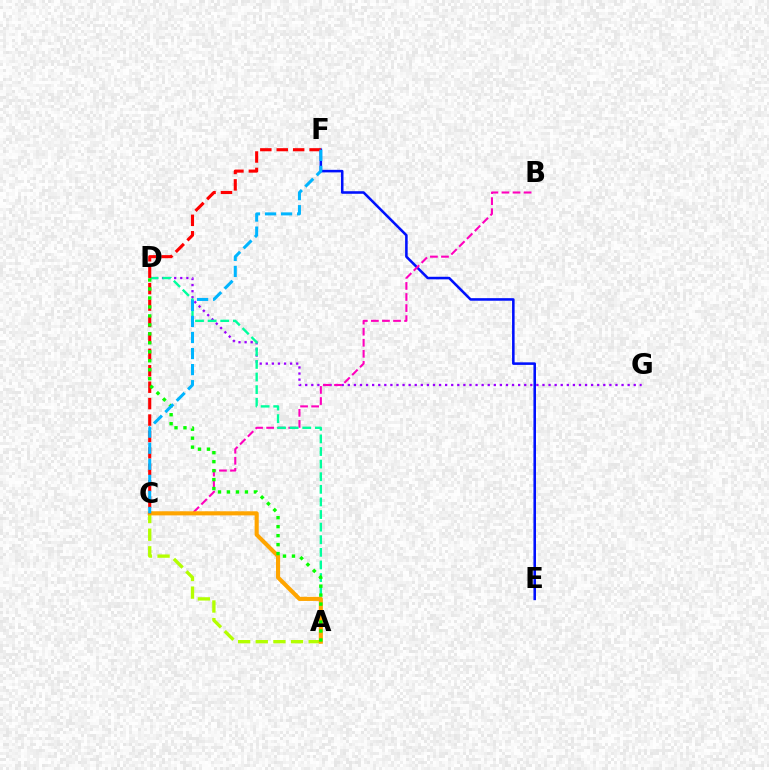{('D', 'G'): [{'color': '#9b00ff', 'line_style': 'dotted', 'thickness': 1.65}], ('E', 'F'): [{'color': '#0010ff', 'line_style': 'solid', 'thickness': 1.84}], ('B', 'C'): [{'color': '#ff00bd', 'line_style': 'dashed', 'thickness': 1.5}], ('A', 'D'): [{'color': '#00ff9d', 'line_style': 'dashed', 'thickness': 1.71}, {'color': '#08ff00', 'line_style': 'dotted', 'thickness': 2.44}], ('A', 'C'): [{'color': '#b3ff00', 'line_style': 'dashed', 'thickness': 2.4}, {'color': '#ffa500', 'line_style': 'solid', 'thickness': 2.96}], ('C', 'F'): [{'color': '#ff0000', 'line_style': 'dashed', 'thickness': 2.23}, {'color': '#00b5ff', 'line_style': 'dashed', 'thickness': 2.18}]}